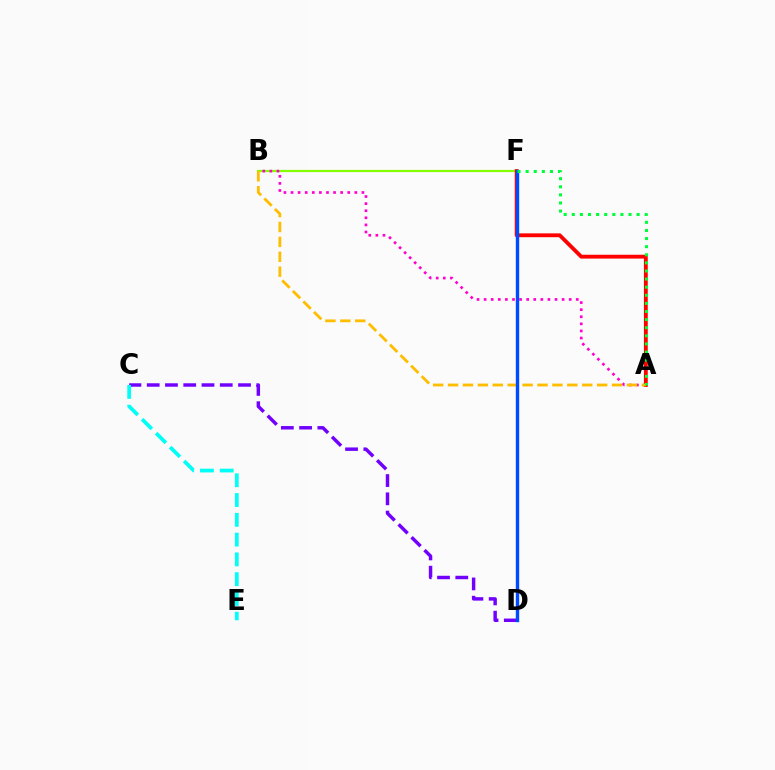{('B', 'F'): [{'color': '#84ff00', 'line_style': 'solid', 'thickness': 1.58}], ('A', 'B'): [{'color': '#ff00cf', 'line_style': 'dotted', 'thickness': 1.93}, {'color': '#ffbd00', 'line_style': 'dashed', 'thickness': 2.03}], ('A', 'F'): [{'color': '#ff0000', 'line_style': 'solid', 'thickness': 2.77}, {'color': '#00ff39', 'line_style': 'dotted', 'thickness': 2.2}], ('C', 'D'): [{'color': '#7200ff', 'line_style': 'dashed', 'thickness': 2.48}], ('D', 'F'): [{'color': '#004bff', 'line_style': 'solid', 'thickness': 2.44}], ('C', 'E'): [{'color': '#00fff6', 'line_style': 'dashed', 'thickness': 2.69}]}